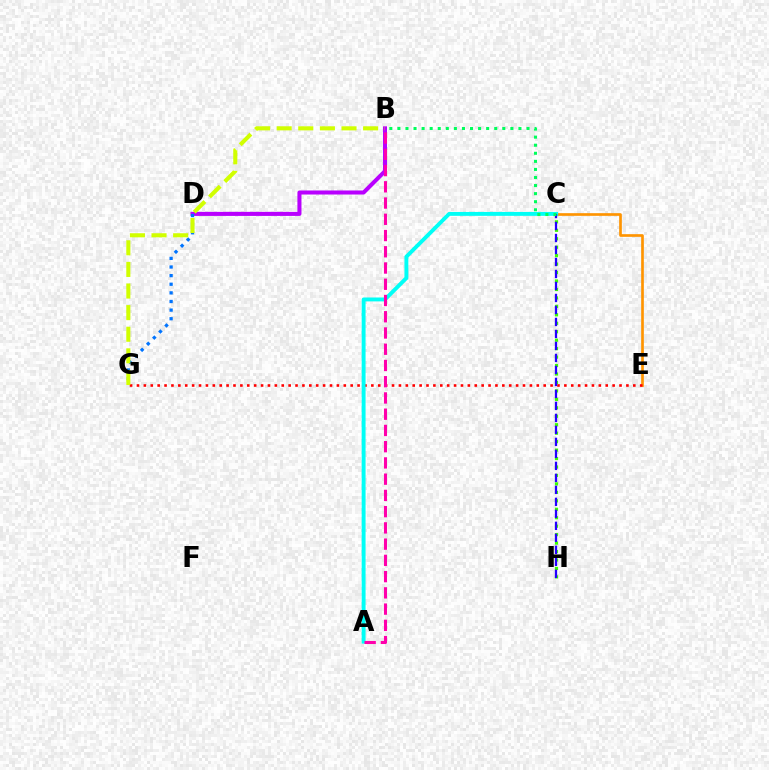{('B', 'D'): [{'color': '#b900ff', 'line_style': 'solid', 'thickness': 2.92}], ('C', 'E'): [{'color': '#ff9400', 'line_style': 'solid', 'thickness': 1.92}], ('E', 'G'): [{'color': '#ff0000', 'line_style': 'dotted', 'thickness': 1.87}], ('C', 'H'): [{'color': '#3dff00', 'line_style': 'dotted', 'thickness': 2.3}, {'color': '#2500ff', 'line_style': 'dashed', 'thickness': 1.63}], ('D', 'G'): [{'color': '#0074ff', 'line_style': 'dotted', 'thickness': 2.34}], ('A', 'C'): [{'color': '#00fff6', 'line_style': 'solid', 'thickness': 2.81}], ('A', 'B'): [{'color': '#ff00ac', 'line_style': 'dashed', 'thickness': 2.21}], ('B', 'C'): [{'color': '#00ff5c', 'line_style': 'dotted', 'thickness': 2.19}], ('B', 'G'): [{'color': '#d1ff00', 'line_style': 'dashed', 'thickness': 2.94}]}